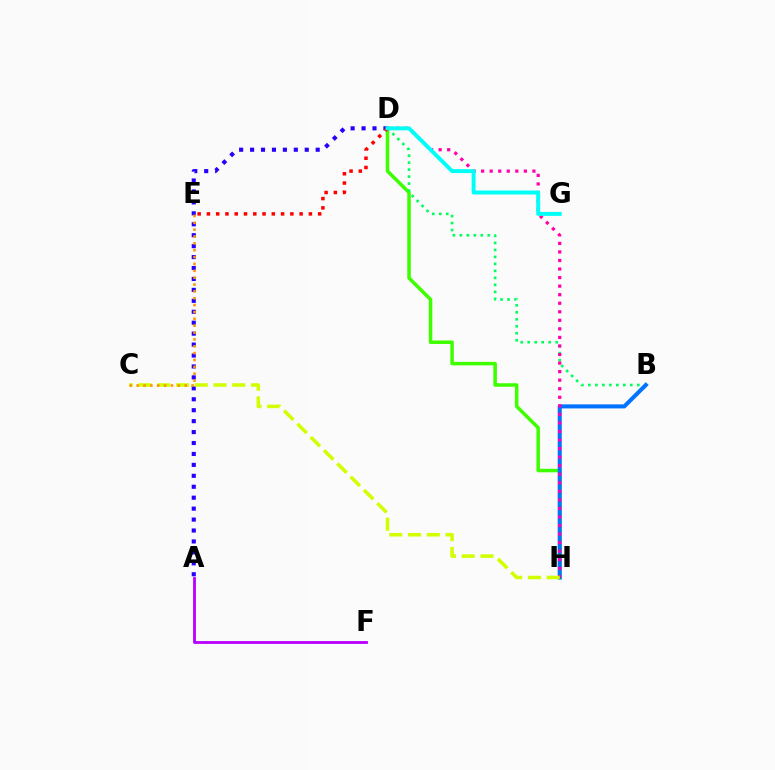{('D', 'H'): [{'color': '#3dff00', 'line_style': 'solid', 'thickness': 2.53}, {'color': '#ff00ac', 'line_style': 'dotted', 'thickness': 2.32}], ('B', 'D'): [{'color': '#00ff5c', 'line_style': 'dotted', 'thickness': 1.9}], ('B', 'H'): [{'color': '#0074ff', 'line_style': 'solid', 'thickness': 2.91}], ('A', 'D'): [{'color': '#2500ff', 'line_style': 'dotted', 'thickness': 2.97}], ('A', 'F'): [{'color': '#b900ff', 'line_style': 'solid', 'thickness': 2.03}], ('C', 'H'): [{'color': '#d1ff00', 'line_style': 'dashed', 'thickness': 2.55}], ('D', 'E'): [{'color': '#ff0000', 'line_style': 'dotted', 'thickness': 2.52}], ('C', 'E'): [{'color': '#ff9400', 'line_style': 'dotted', 'thickness': 1.86}], ('D', 'G'): [{'color': '#00fff6', 'line_style': 'solid', 'thickness': 2.85}]}